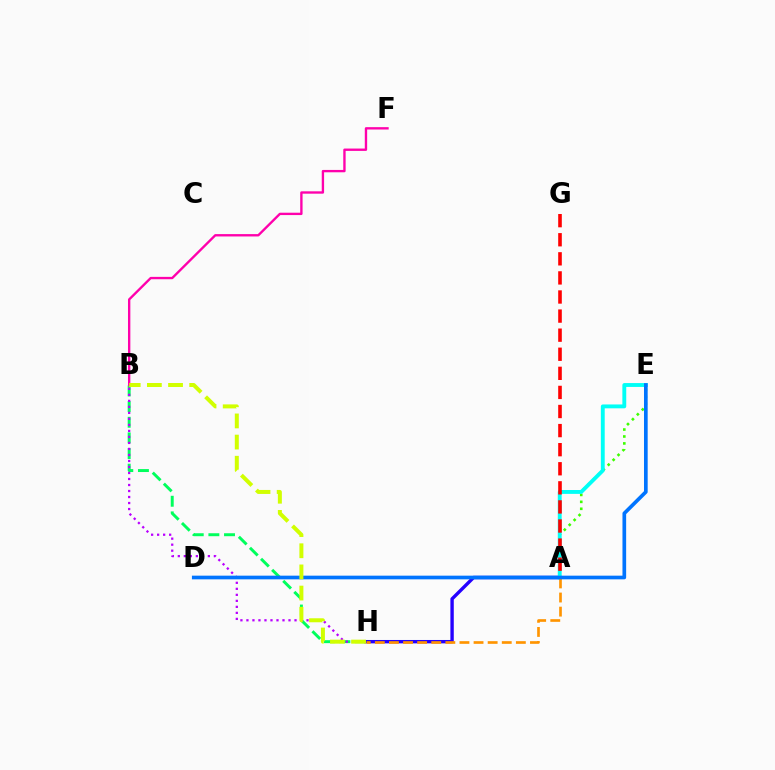{('A', 'H'): [{'color': '#2500ff', 'line_style': 'solid', 'thickness': 2.43}, {'color': '#ff9400', 'line_style': 'dashed', 'thickness': 1.92}], ('A', 'E'): [{'color': '#3dff00', 'line_style': 'dotted', 'thickness': 1.89}, {'color': '#00fff6', 'line_style': 'solid', 'thickness': 2.78}], ('B', 'H'): [{'color': '#00ff5c', 'line_style': 'dashed', 'thickness': 2.12}, {'color': '#b900ff', 'line_style': 'dotted', 'thickness': 1.63}, {'color': '#d1ff00', 'line_style': 'dashed', 'thickness': 2.87}], ('B', 'F'): [{'color': '#ff00ac', 'line_style': 'solid', 'thickness': 1.7}], ('A', 'G'): [{'color': '#ff0000', 'line_style': 'dashed', 'thickness': 2.59}], ('D', 'E'): [{'color': '#0074ff', 'line_style': 'solid', 'thickness': 2.65}]}